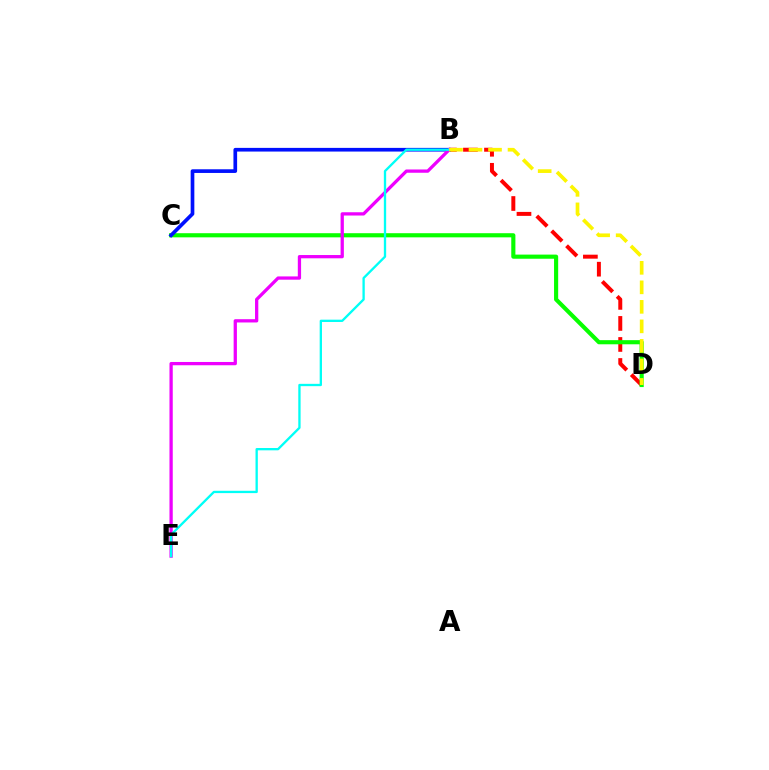{('B', 'D'): [{'color': '#ff0000', 'line_style': 'dashed', 'thickness': 2.86}, {'color': '#fcf500', 'line_style': 'dashed', 'thickness': 2.65}], ('C', 'D'): [{'color': '#08ff00', 'line_style': 'solid', 'thickness': 2.98}], ('B', 'C'): [{'color': '#0010ff', 'line_style': 'solid', 'thickness': 2.65}], ('B', 'E'): [{'color': '#ee00ff', 'line_style': 'solid', 'thickness': 2.36}, {'color': '#00fff6', 'line_style': 'solid', 'thickness': 1.67}]}